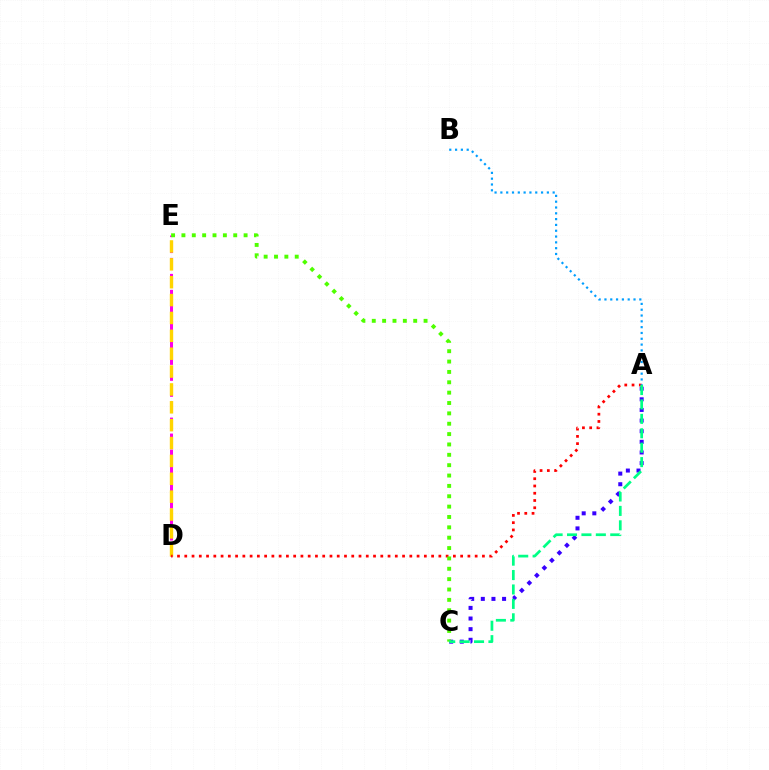{('D', 'E'): [{'color': '#ff00ed', 'line_style': 'dashed', 'thickness': 2.17}, {'color': '#ffd500', 'line_style': 'dashed', 'thickness': 2.43}], ('A', 'C'): [{'color': '#3700ff', 'line_style': 'dotted', 'thickness': 2.89}, {'color': '#00ff86', 'line_style': 'dashed', 'thickness': 1.96}], ('A', 'D'): [{'color': '#ff0000', 'line_style': 'dotted', 'thickness': 1.97}], ('C', 'E'): [{'color': '#4fff00', 'line_style': 'dotted', 'thickness': 2.82}], ('A', 'B'): [{'color': '#009eff', 'line_style': 'dotted', 'thickness': 1.58}]}